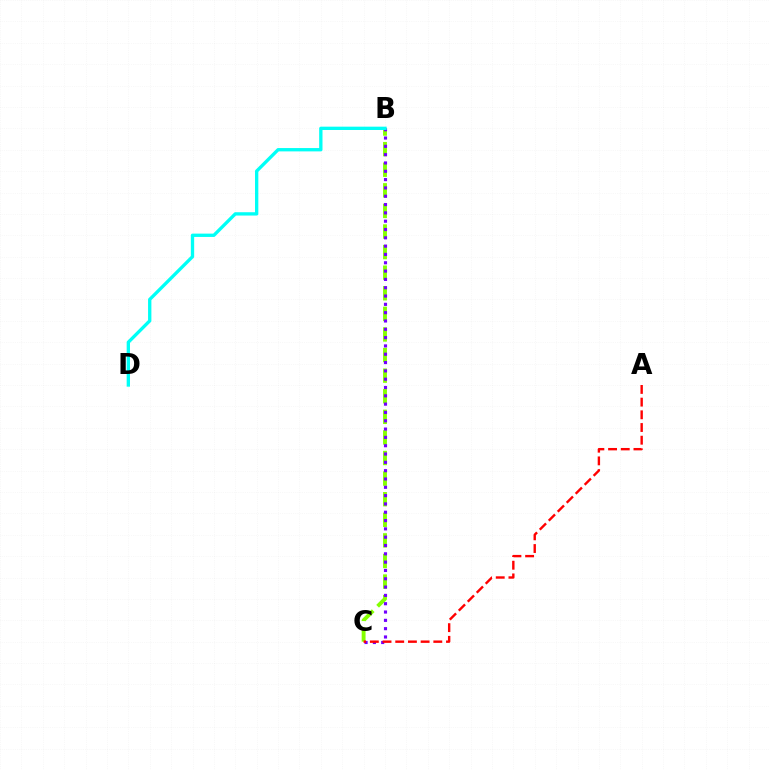{('B', 'C'): [{'color': '#84ff00', 'line_style': 'dashed', 'thickness': 2.8}, {'color': '#7200ff', 'line_style': 'dotted', 'thickness': 2.26}], ('A', 'C'): [{'color': '#ff0000', 'line_style': 'dashed', 'thickness': 1.72}], ('B', 'D'): [{'color': '#00fff6', 'line_style': 'solid', 'thickness': 2.4}]}